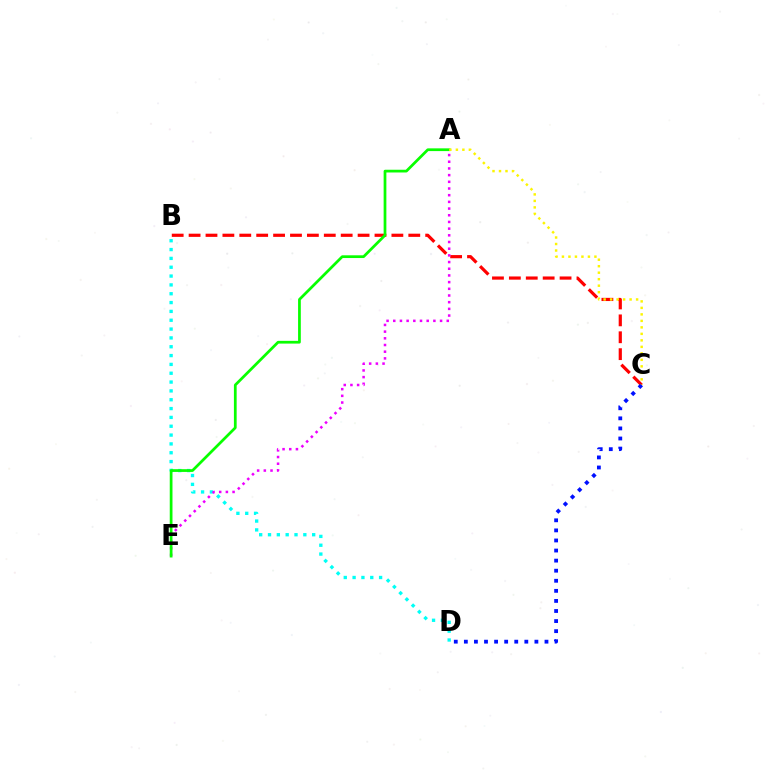{('B', 'C'): [{'color': '#ff0000', 'line_style': 'dashed', 'thickness': 2.3}], ('B', 'D'): [{'color': '#00fff6', 'line_style': 'dotted', 'thickness': 2.4}], ('A', 'E'): [{'color': '#ee00ff', 'line_style': 'dotted', 'thickness': 1.82}, {'color': '#08ff00', 'line_style': 'solid', 'thickness': 1.97}], ('C', 'D'): [{'color': '#0010ff', 'line_style': 'dotted', 'thickness': 2.74}], ('A', 'C'): [{'color': '#fcf500', 'line_style': 'dotted', 'thickness': 1.77}]}